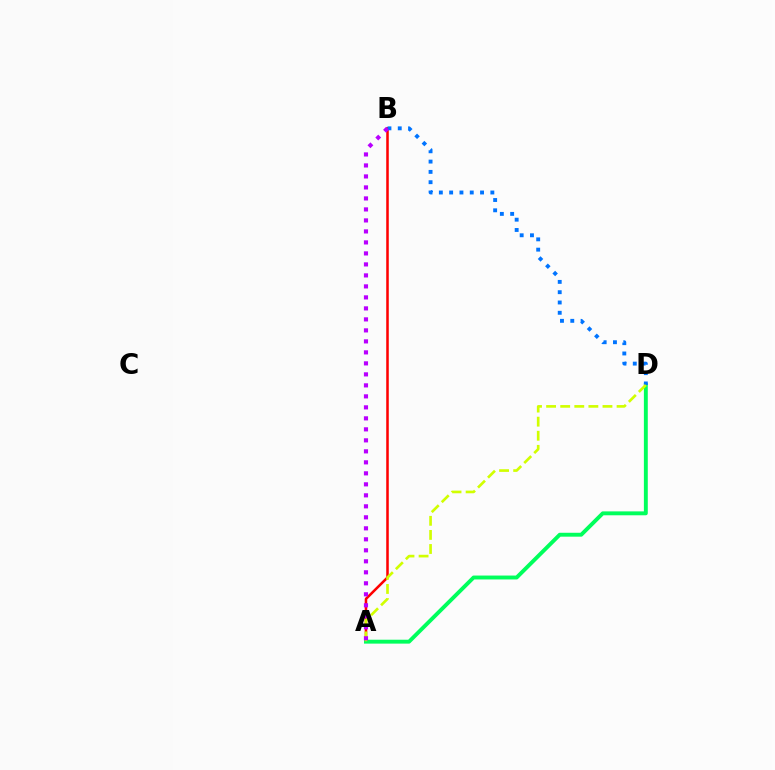{('A', 'B'): [{'color': '#ff0000', 'line_style': 'solid', 'thickness': 1.83}, {'color': '#b900ff', 'line_style': 'dotted', 'thickness': 2.99}], ('A', 'D'): [{'color': '#00ff5c', 'line_style': 'solid', 'thickness': 2.81}, {'color': '#d1ff00', 'line_style': 'dashed', 'thickness': 1.91}], ('B', 'D'): [{'color': '#0074ff', 'line_style': 'dotted', 'thickness': 2.8}]}